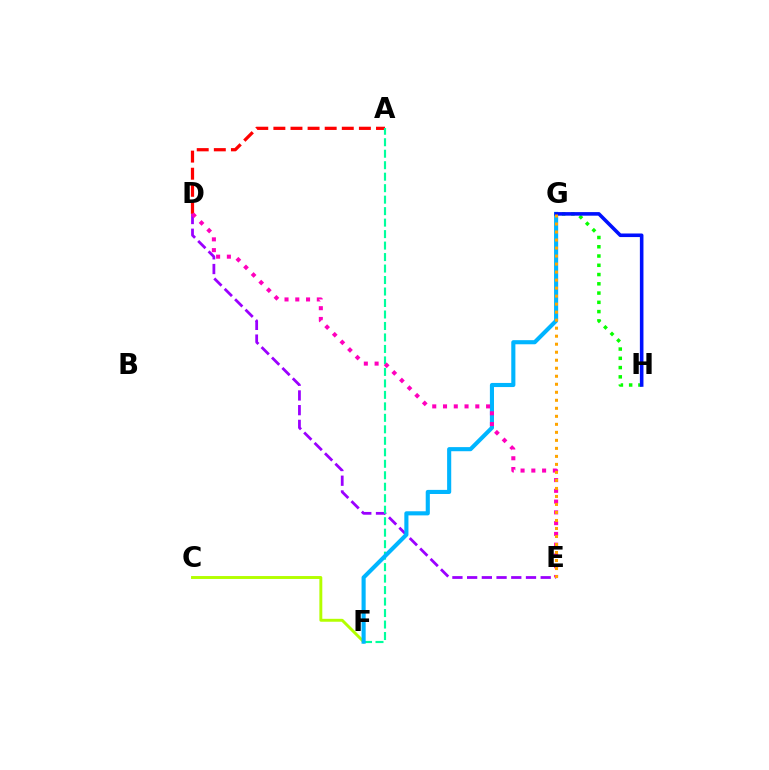{('A', 'D'): [{'color': '#ff0000', 'line_style': 'dashed', 'thickness': 2.32}], ('C', 'F'): [{'color': '#b3ff00', 'line_style': 'solid', 'thickness': 2.11}], ('D', 'E'): [{'color': '#9b00ff', 'line_style': 'dashed', 'thickness': 2.0}, {'color': '#ff00bd', 'line_style': 'dotted', 'thickness': 2.93}], ('G', 'H'): [{'color': '#08ff00', 'line_style': 'dotted', 'thickness': 2.52}, {'color': '#0010ff', 'line_style': 'solid', 'thickness': 2.58}], ('A', 'F'): [{'color': '#00ff9d', 'line_style': 'dashed', 'thickness': 1.56}], ('F', 'G'): [{'color': '#00b5ff', 'line_style': 'solid', 'thickness': 2.96}], ('E', 'G'): [{'color': '#ffa500', 'line_style': 'dotted', 'thickness': 2.18}]}